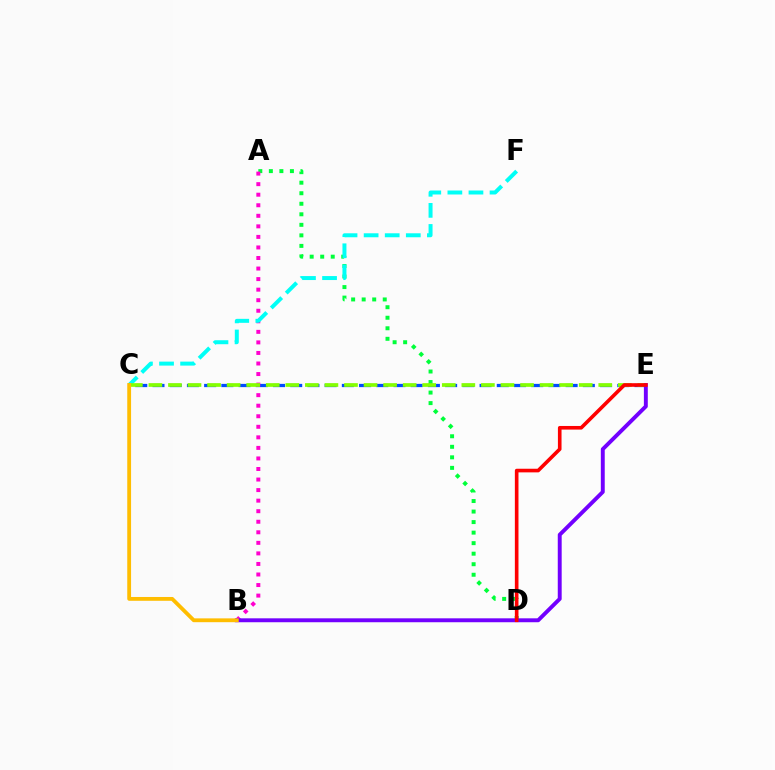{('A', 'D'): [{'color': '#00ff39', 'line_style': 'dotted', 'thickness': 2.86}], ('C', 'E'): [{'color': '#004bff', 'line_style': 'dashed', 'thickness': 2.34}, {'color': '#84ff00', 'line_style': 'dashed', 'thickness': 2.66}], ('A', 'B'): [{'color': '#ff00cf', 'line_style': 'dotted', 'thickness': 2.87}], ('C', 'F'): [{'color': '#00fff6', 'line_style': 'dashed', 'thickness': 2.86}], ('B', 'E'): [{'color': '#7200ff', 'line_style': 'solid', 'thickness': 2.82}], ('B', 'C'): [{'color': '#ffbd00', 'line_style': 'solid', 'thickness': 2.75}], ('D', 'E'): [{'color': '#ff0000', 'line_style': 'solid', 'thickness': 2.61}]}